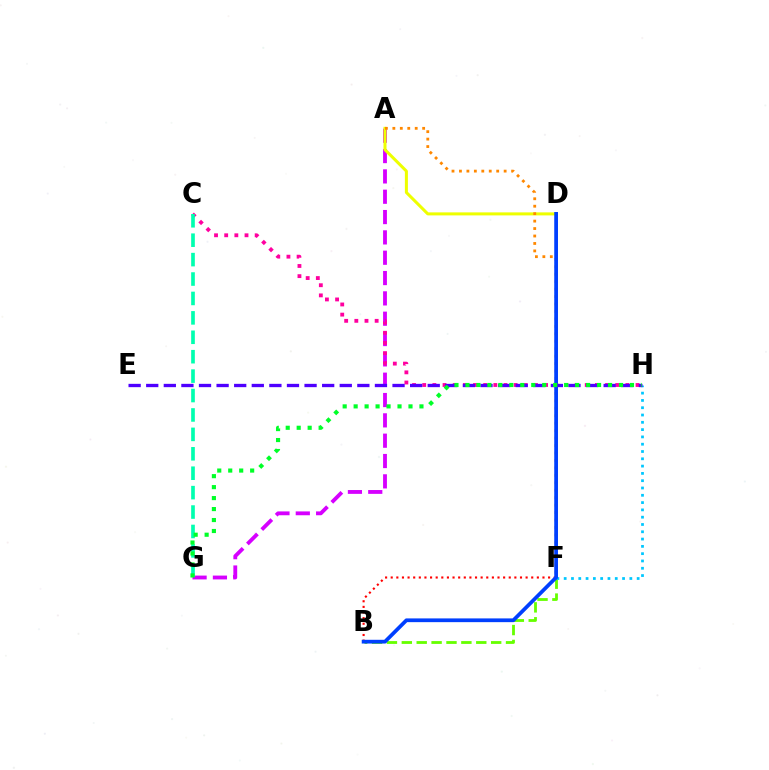{('A', 'G'): [{'color': '#d600ff', 'line_style': 'dashed', 'thickness': 2.76}], ('C', 'H'): [{'color': '#ff00a0', 'line_style': 'dotted', 'thickness': 2.76}], ('B', 'F'): [{'color': '#66ff00', 'line_style': 'dashed', 'thickness': 2.02}, {'color': '#ff0000', 'line_style': 'dotted', 'thickness': 1.53}], ('C', 'G'): [{'color': '#00ffaf', 'line_style': 'dashed', 'thickness': 2.64}], ('F', 'H'): [{'color': '#00c7ff', 'line_style': 'dotted', 'thickness': 1.98}], ('A', 'D'): [{'color': '#eeff00', 'line_style': 'solid', 'thickness': 2.18}], ('A', 'F'): [{'color': '#ff8800', 'line_style': 'dotted', 'thickness': 2.02}], ('B', 'D'): [{'color': '#003fff', 'line_style': 'solid', 'thickness': 2.7}], ('E', 'H'): [{'color': '#4f00ff', 'line_style': 'dashed', 'thickness': 2.39}], ('G', 'H'): [{'color': '#00ff27', 'line_style': 'dotted', 'thickness': 2.98}]}